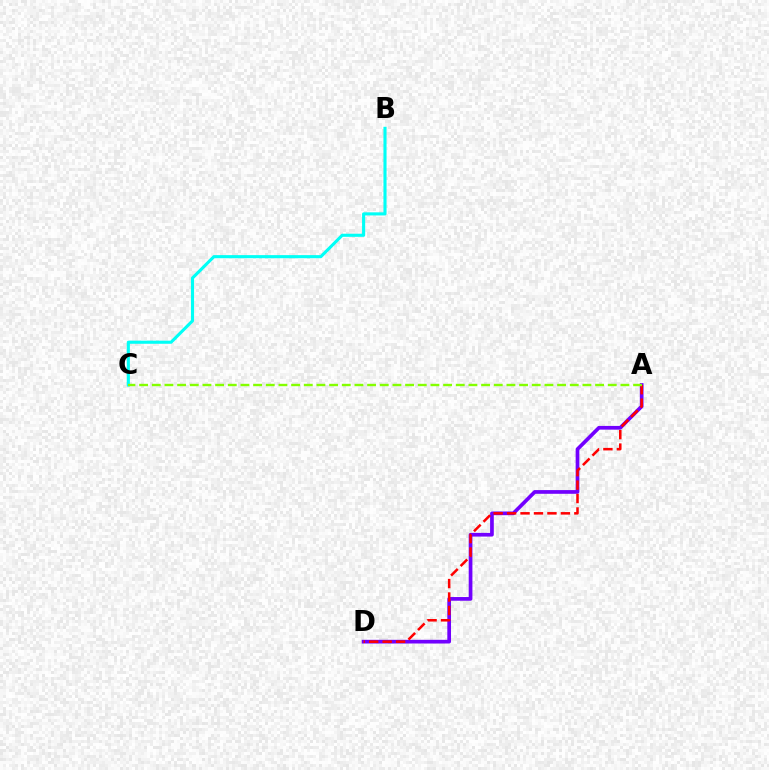{('A', 'D'): [{'color': '#7200ff', 'line_style': 'solid', 'thickness': 2.67}, {'color': '#ff0000', 'line_style': 'dashed', 'thickness': 1.83}], ('B', 'C'): [{'color': '#00fff6', 'line_style': 'solid', 'thickness': 2.23}], ('A', 'C'): [{'color': '#84ff00', 'line_style': 'dashed', 'thickness': 1.72}]}